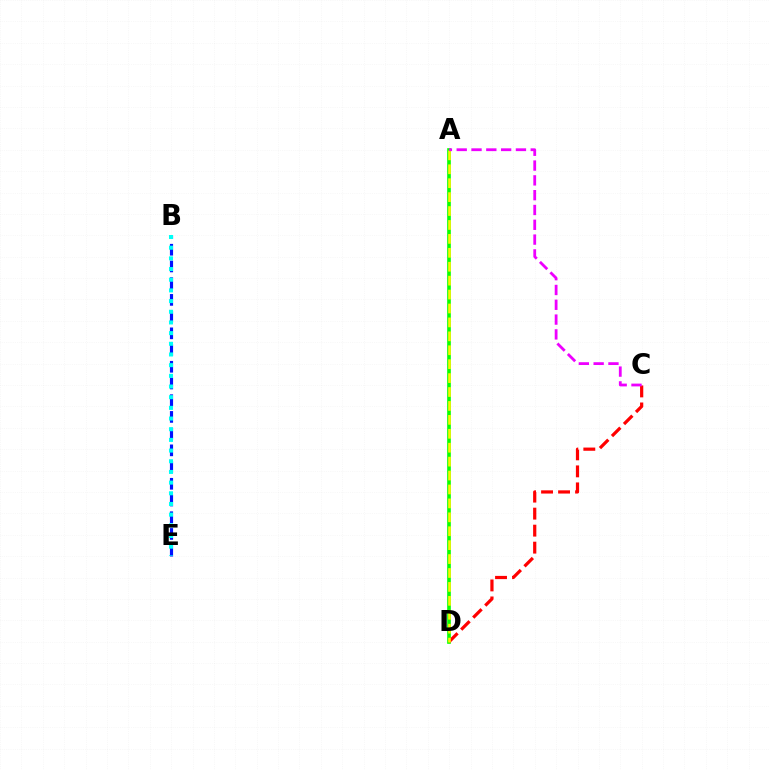{('A', 'D'): [{'color': '#08ff00', 'line_style': 'solid', 'thickness': 2.63}, {'color': '#fcf500', 'line_style': 'dashed', 'thickness': 1.89}], ('C', 'D'): [{'color': '#ff0000', 'line_style': 'dashed', 'thickness': 2.31}], ('B', 'E'): [{'color': '#0010ff', 'line_style': 'dashed', 'thickness': 2.27}, {'color': '#00fff6', 'line_style': 'dotted', 'thickness': 2.9}], ('A', 'C'): [{'color': '#ee00ff', 'line_style': 'dashed', 'thickness': 2.01}]}